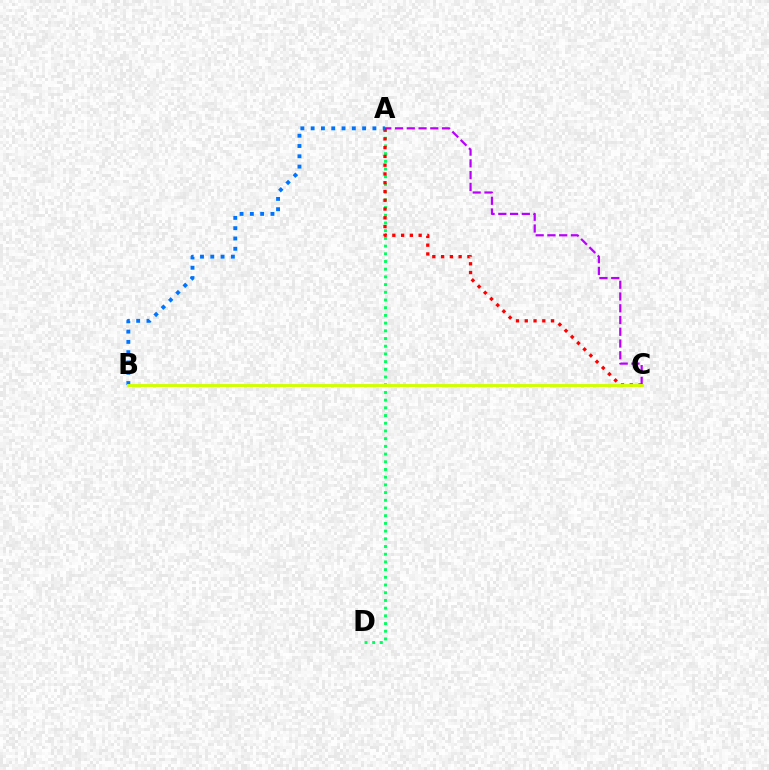{('A', 'D'): [{'color': '#00ff5c', 'line_style': 'dotted', 'thickness': 2.09}], ('A', 'C'): [{'color': '#b900ff', 'line_style': 'dashed', 'thickness': 1.6}, {'color': '#ff0000', 'line_style': 'dotted', 'thickness': 2.38}], ('A', 'B'): [{'color': '#0074ff', 'line_style': 'dotted', 'thickness': 2.8}], ('B', 'C'): [{'color': '#d1ff00', 'line_style': 'solid', 'thickness': 2.09}]}